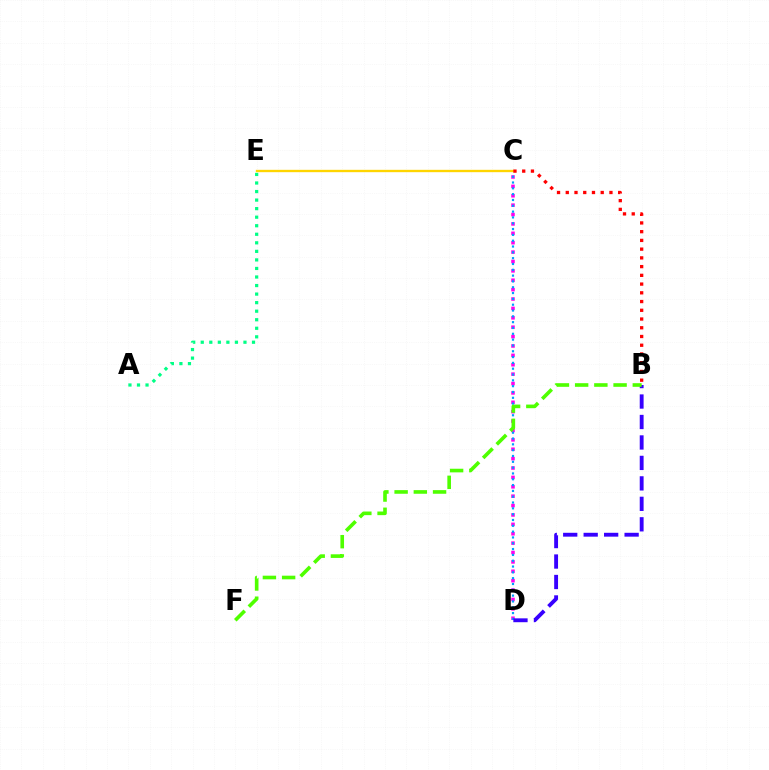{('C', 'D'): [{'color': '#ff00ed', 'line_style': 'dotted', 'thickness': 2.55}, {'color': '#009eff', 'line_style': 'dotted', 'thickness': 1.58}], ('A', 'E'): [{'color': '#00ff86', 'line_style': 'dotted', 'thickness': 2.32}], ('C', 'E'): [{'color': '#ffd500', 'line_style': 'solid', 'thickness': 1.69}], ('B', 'D'): [{'color': '#3700ff', 'line_style': 'dashed', 'thickness': 2.78}], ('B', 'F'): [{'color': '#4fff00', 'line_style': 'dashed', 'thickness': 2.61}], ('B', 'C'): [{'color': '#ff0000', 'line_style': 'dotted', 'thickness': 2.37}]}